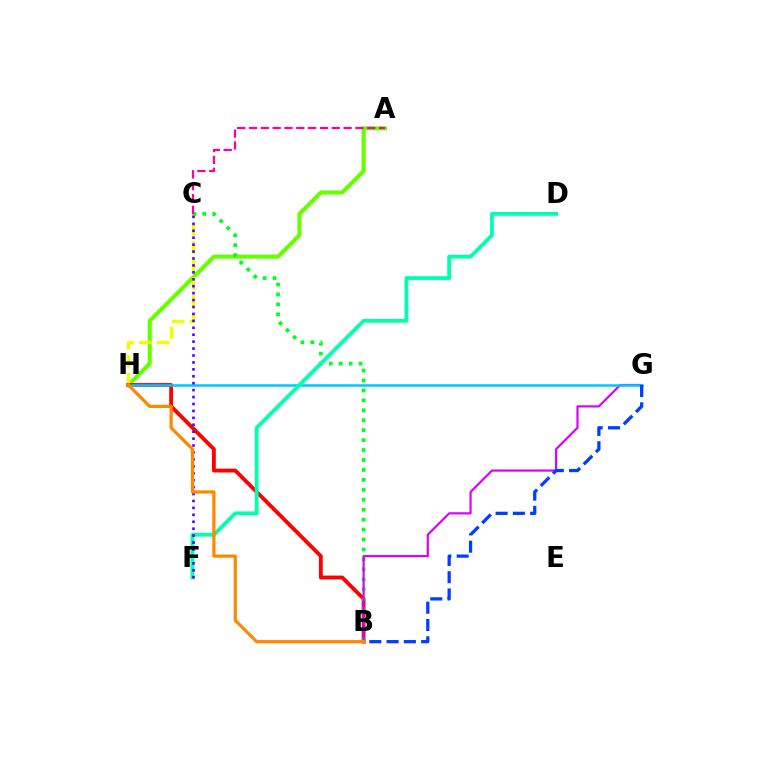{('A', 'H'): [{'color': '#66ff00', 'line_style': 'solid', 'thickness': 2.94}], ('C', 'H'): [{'color': '#eeff00', 'line_style': 'dashed', 'thickness': 2.43}], ('B', 'H'): [{'color': '#ff0000', 'line_style': 'solid', 'thickness': 2.76}, {'color': '#ff8800', 'line_style': 'solid', 'thickness': 2.32}], ('B', 'C'): [{'color': '#00ff27', 'line_style': 'dotted', 'thickness': 2.7}], ('B', 'G'): [{'color': '#d600ff', 'line_style': 'solid', 'thickness': 1.57}, {'color': '#003fff', 'line_style': 'dashed', 'thickness': 2.35}], ('A', 'C'): [{'color': '#ff00a0', 'line_style': 'dashed', 'thickness': 1.61}], ('G', 'H'): [{'color': '#00c7ff', 'line_style': 'solid', 'thickness': 1.82}], ('D', 'F'): [{'color': '#00ffaf', 'line_style': 'solid', 'thickness': 2.73}], ('C', 'F'): [{'color': '#4f00ff', 'line_style': 'dotted', 'thickness': 1.88}]}